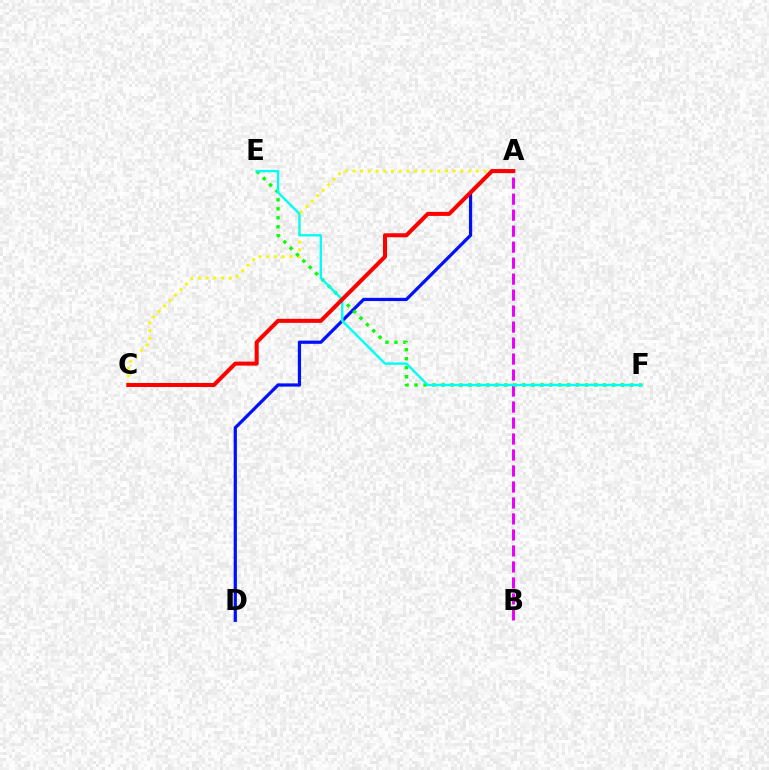{('A', 'D'): [{'color': '#0010ff', 'line_style': 'solid', 'thickness': 2.32}], ('A', 'B'): [{'color': '#ee00ff', 'line_style': 'dashed', 'thickness': 2.17}], ('A', 'C'): [{'color': '#fcf500', 'line_style': 'dotted', 'thickness': 2.1}, {'color': '#ff0000', 'line_style': 'solid', 'thickness': 2.9}], ('E', 'F'): [{'color': '#08ff00', 'line_style': 'dotted', 'thickness': 2.44}, {'color': '#00fff6', 'line_style': 'solid', 'thickness': 1.71}]}